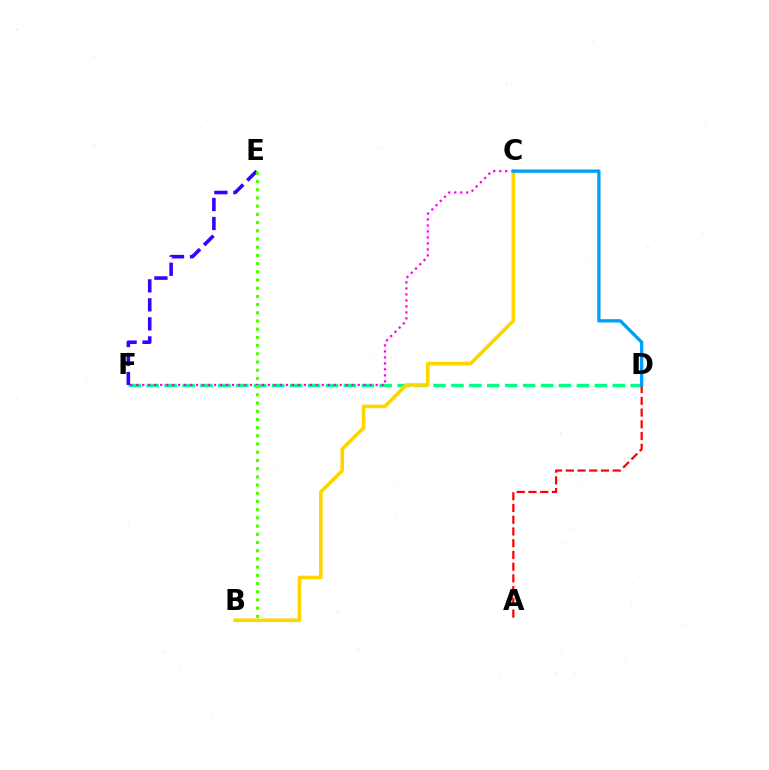{('D', 'F'): [{'color': '#00ff86', 'line_style': 'dashed', 'thickness': 2.44}], ('C', 'F'): [{'color': '#ff00ed', 'line_style': 'dotted', 'thickness': 1.63}], ('E', 'F'): [{'color': '#3700ff', 'line_style': 'dashed', 'thickness': 2.58}], ('A', 'D'): [{'color': '#ff0000', 'line_style': 'dashed', 'thickness': 1.59}], ('B', 'E'): [{'color': '#4fff00', 'line_style': 'dotted', 'thickness': 2.23}], ('B', 'C'): [{'color': '#ffd500', 'line_style': 'solid', 'thickness': 2.61}], ('C', 'D'): [{'color': '#009eff', 'line_style': 'solid', 'thickness': 2.37}]}